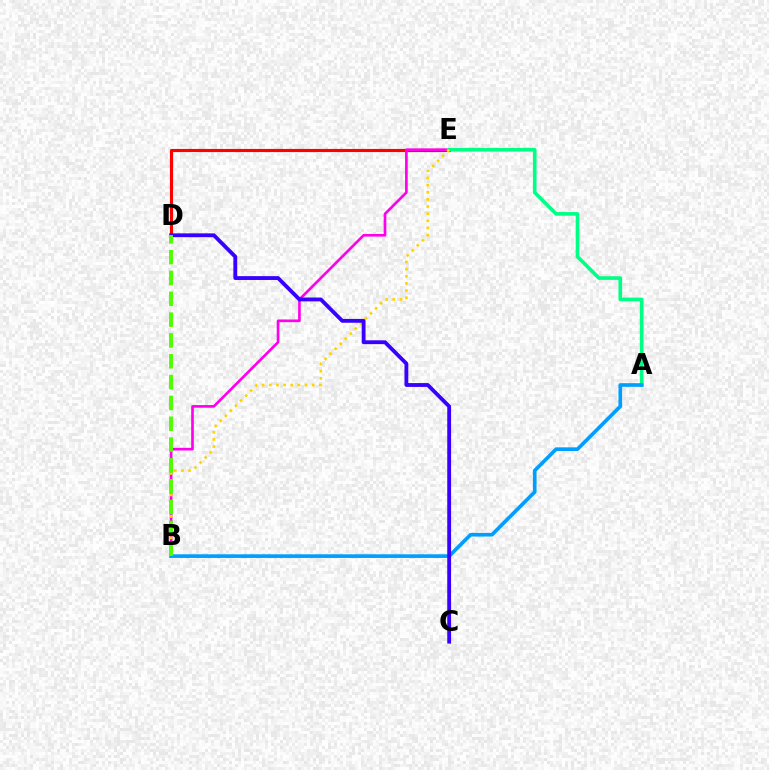{('D', 'E'): [{'color': '#ff0000', 'line_style': 'solid', 'thickness': 2.27}], ('B', 'E'): [{'color': '#ff00ed', 'line_style': 'solid', 'thickness': 1.92}, {'color': '#ffd500', 'line_style': 'dotted', 'thickness': 1.94}], ('A', 'E'): [{'color': '#00ff86', 'line_style': 'solid', 'thickness': 2.62}], ('A', 'B'): [{'color': '#009eff', 'line_style': 'solid', 'thickness': 2.63}], ('C', 'D'): [{'color': '#3700ff', 'line_style': 'solid', 'thickness': 2.76}], ('B', 'D'): [{'color': '#4fff00', 'line_style': 'dashed', 'thickness': 2.83}]}